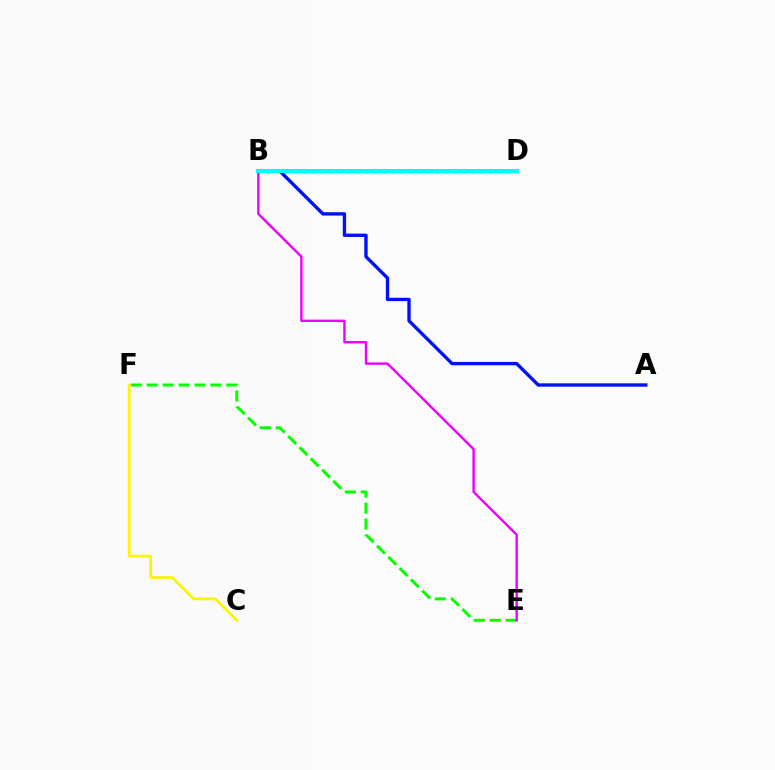{('E', 'F'): [{'color': '#08ff00', 'line_style': 'dashed', 'thickness': 2.16}], ('C', 'F'): [{'color': '#fcf500', 'line_style': 'solid', 'thickness': 1.98}], ('B', 'D'): [{'color': '#ff0000', 'line_style': 'dotted', 'thickness': 2.41}, {'color': '#00fff6', 'line_style': 'solid', 'thickness': 2.92}], ('A', 'B'): [{'color': '#0010ff', 'line_style': 'solid', 'thickness': 2.41}], ('B', 'E'): [{'color': '#ee00ff', 'line_style': 'solid', 'thickness': 1.72}]}